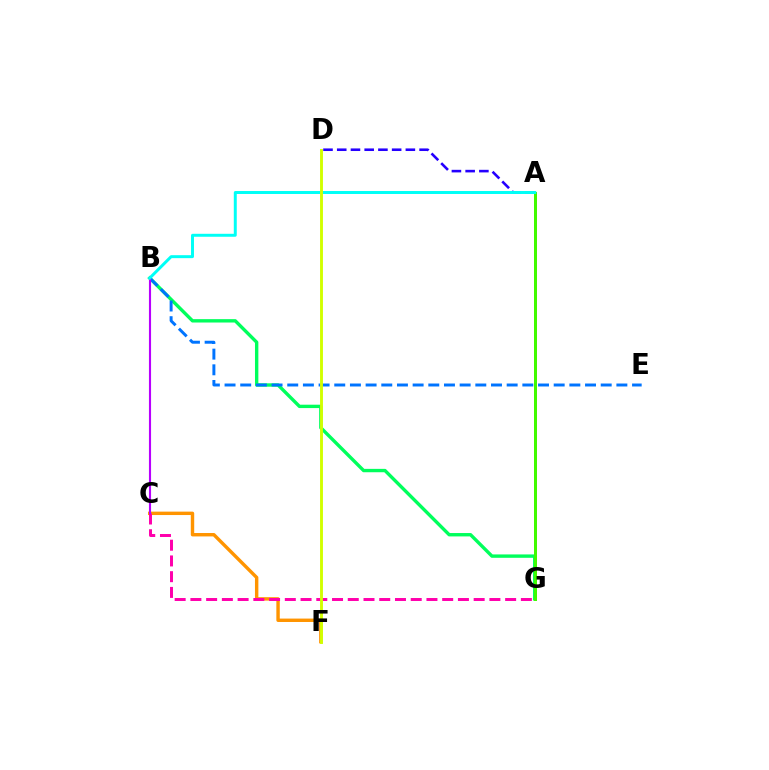{('B', 'G'): [{'color': '#00ff5c', 'line_style': 'solid', 'thickness': 2.43}], ('A', 'G'): [{'color': '#ff0000', 'line_style': 'solid', 'thickness': 1.98}, {'color': '#3dff00', 'line_style': 'solid', 'thickness': 2.12}], ('A', 'D'): [{'color': '#2500ff', 'line_style': 'dashed', 'thickness': 1.86}], ('B', 'E'): [{'color': '#0074ff', 'line_style': 'dashed', 'thickness': 2.13}], ('C', 'F'): [{'color': '#ff9400', 'line_style': 'solid', 'thickness': 2.46}], ('C', 'G'): [{'color': '#ff00ac', 'line_style': 'dashed', 'thickness': 2.14}], ('B', 'C'): [{'color': '#b900ff', 'line_style': 'solid', 'thickness': 1.53}], ('A', 'B'): [{'color': '#00fff6', 'line_style': 'solid', 'thickness': 2.14}], ('D', 'F'): [{'color': '#d1ff00', 'line_style': 'solid', 'thickness': 2.08}]}